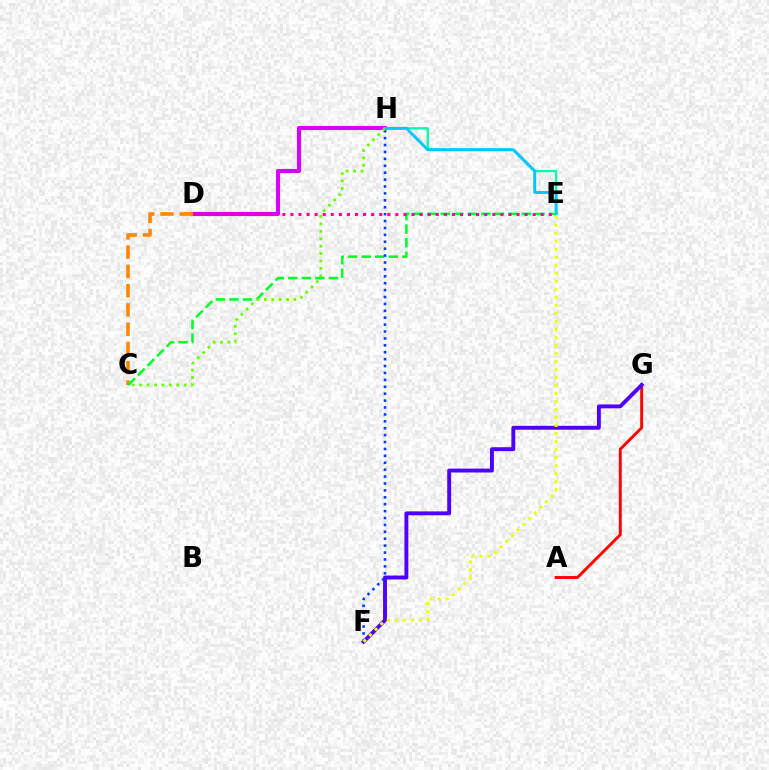{('D', 'H'): [{'color': '#d600ff', 'line_style': 'solid', 'thickness': 2.94}], ('C', 'D'): [{'color': '#ff8800', 'line_style': 'dashed', 'thickness': 2.62}], ('E', 'H'): [{'color': '#00ffaf', 'line_style': 'solid', 'thickness': 1.68}, {'color': '#00c7ff', 'line_style': 'solid', 'thickness': 2.12}], ('A', 'G'): [{'color': '#ff0000', 'line_style': 'solid', 'thickness': 2.09}], ('F', 'G'): [{'color': '#4f00ff', 'line_style': 'solid', 'thickness': 2.8}], ('C', 'E'): [{'color': '#00ff27', 'line_style': 'dashed', 'thickness': 1.84}], ('F', 'H'): [{'color': '#003fff', 'line_style': 'dotted', 'thickness': 1.88}], ('C', 'H'): [{'color': '#66ff00', 'line_style': 'dotted', 'thickness': 2.01}], ('E', 'F'): [{'color': '#eeff00', 'line_style': 'dotted', 'thickness': 2.18}], ('D', 'E'): [{'color': '#ff00a0', 'line_style': 'dotted', 'thickness': 2.19}]}